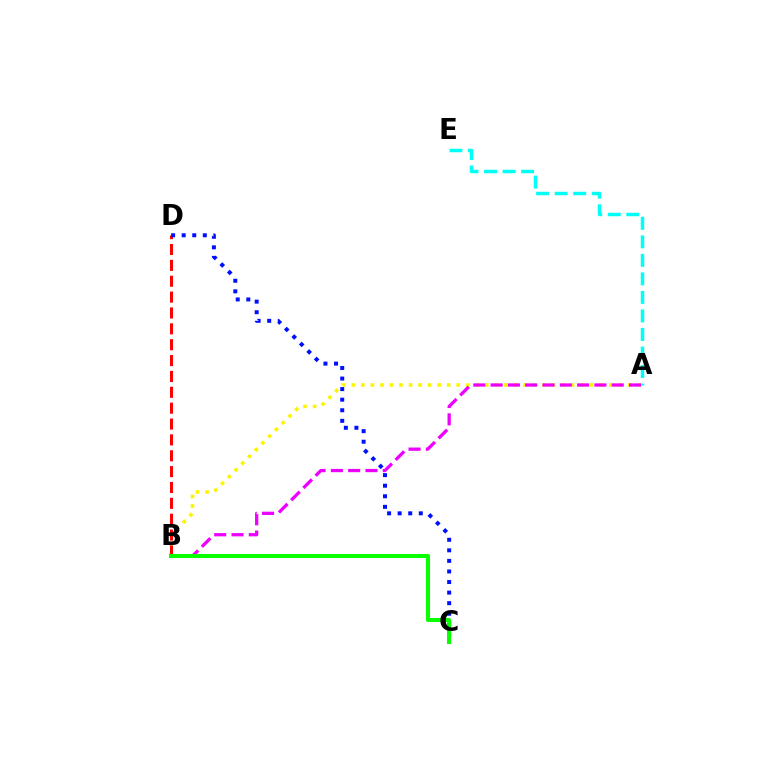{('A', 'E'): [{'color': '#00fff6', 'line_style': 'dashed', 'thickness': 2.52}], ('A', 'B'): [{'color': '#fcf500', 'line_style': 'dotted', 'thickness': 2.59}, {'color': '#ee00ff', 'line_style': 'dashed', 'thickness': 2.35}], ('B', 'D'): [{'color': '#ff0000', 'line_style': 'dashed', 'thickness': 2.16}], ('C', 'D'): [{'color': '#0010ff', 'line_style': 'dotted', 'thickness': 2.87}], ('B', 'C'): [{'color': '#08ff00', 'line_style': 'solid', 'thickness': 2.92}]}